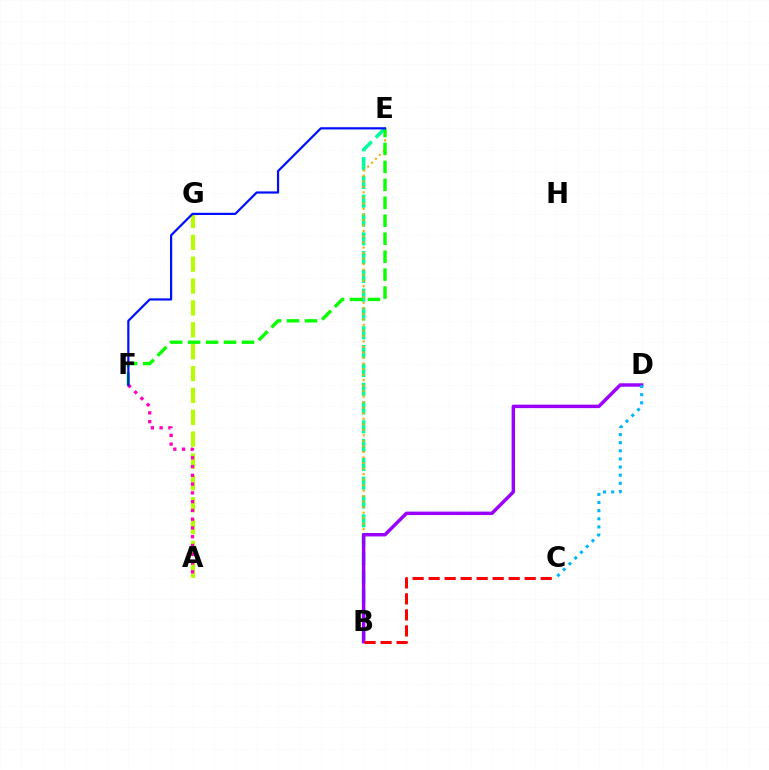{('B', 'E'): [{'color': '#00ff9d', 'line_style': 'dashed', 'thickness': 2.55}, {'color': '#ffa500', 'line_style': 'dotted', 'thickness': 1.5}], ('B', 'D'): [{'color': '#9b00ff', 'line_style': 'solid', 'thickness': 2.49}], ('E', 'F'): [{'color': '#08ff00', 'line_style': 'dashed', 'thickness': 2.44}, {'color': '#0010ff', 'line_style': 'solid', 'thickness': 1.59}], ('C', 'D'): [{'color': '#00b5ff', 'line_style': 'dotted', 'thickness': 2.21}], ('A', 'G'): [{'color': '#b3ff00', 'line_style': 'dashed', 'thickness': 2.97}], ('A', 'F'): [{'color': '#ff00bd', 'line_style': 'dotted', 'thickness': 2.38}], ('B', 'C'): [{'color': '#ff0000', 'line_style': 'dashed', 'thickness': 2.17}]}